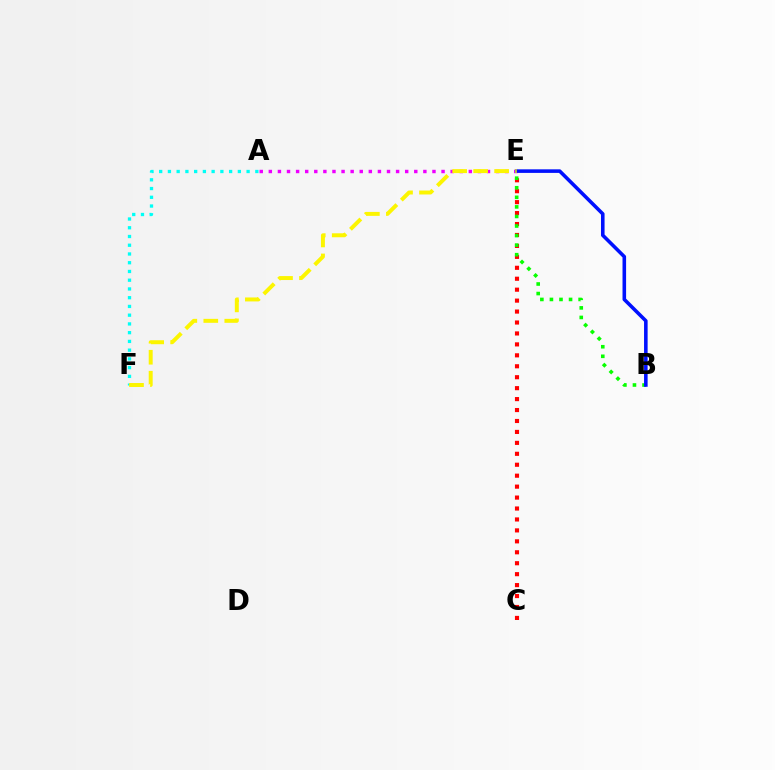{('C', 'E'): [{'color': '#ff0000', 'line_style': 'dotted', 'thickness': 2.97}], ('B', 'E'): [{'color': '#08ff00', 'line_style': 'dotted', 'thickness': 2.6}, {'color': '#0010ff', 'line_style': 'solid', 'thickness': 2.58}], ('A', 'E'): [{'color': '#ee00ff', 'line_style': 'dotted', 'thickness': 2.47}], ('A', 'F'): [{'color': '#00fff6', 'line_style': 'dotted', 'thickness': 2.38}], ('E', 'F'): [{'color': '#fcf500', 'line_style': 'dashed', 'thickness': 2.85}]}